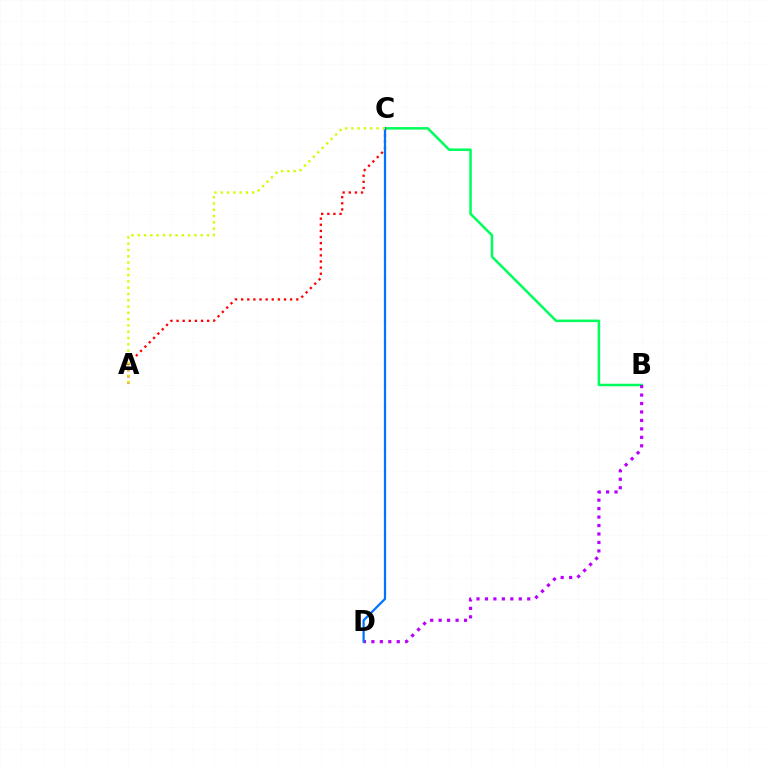{('B', 'C'): [{'color': '#00ff5c', 'line_style': 'solid', 'thickness': 1.81}], ('B', 'D'): [{'color': '#b900ff', 'line_style': 'dotted', 'thickness': 2.3}], ('A', 'C'): [{'color': '#ff0000', 'line_style': 'dotted', 'thickness': 1.66}, {'color': '#d1ff00', 'line_style': 'dotted', 'thickness': 1.71}], ('C', 'D'): [{'color': '#0074ff', 'line_style': 'solid', 'thickness': 1.61}]}